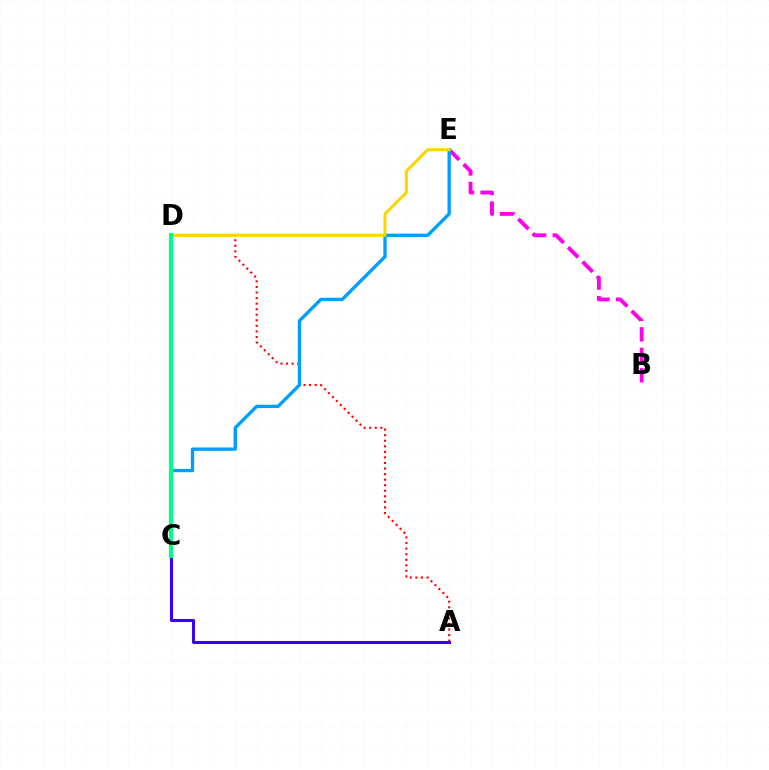{('C', 'D'): [{'color': '#4fff00', 'line_style': 'dashed', 'thickness': 2.66}, {'color': '#00ff86', 'line_style': 'solid', 'thickness': 2.97}], ('A', 'D'): [{'color': '#ff0000', 'line_style': 'dotted', 'thickness': 1.51}], ('A', 'C'): [{'color': '#3700ff', 'line_style': 'solid', 'thickness': 2.18}], ('B', 'E'): [{'color': '#ff00ed', 'line_style': 'dashed', 'thickness': 2.78}], ('C', 'E'): [{'color': '#009eff', 'line_style': 'solid', 'thickness': 2.41}], ('D', 'E'): [{'color': '#ffd500', 'line_style': 'solid', 'thickness': 2.19}]}